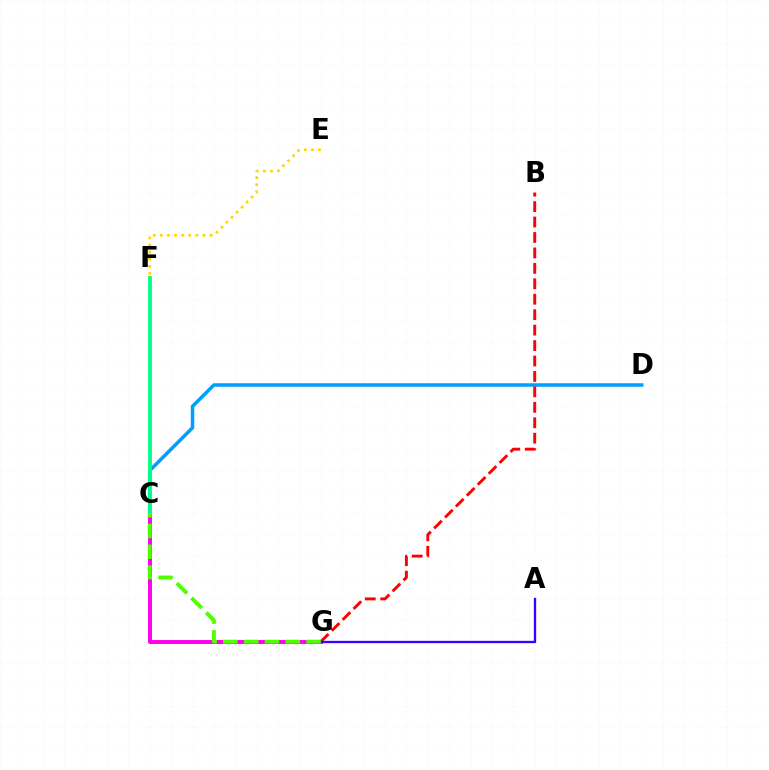{('C', 'G'): [{'color': '#ff00ed', 'line_style': 'solid', 'thickness': 2.84}, {'color': '#4fff00', 'line_style': 'dashed', 'thickness': 2.82}], ('C', 'D'): [{'color': '#009eff', 'line_style': 'solid', 'thickness': 2.53}], ('B', 'G'): [{'color': '#ff0000', 'line_style': 'dashed', 'thickness': 2.1}], ('C', 'F'): [{'color': '#00ff86', 'line_style': 'solid', 'thickness': 2.75}], ('A', 'G'): [{'color': '#3700ff', 'line_style': 'solid', 'thickness': 1.67}], ('E', 'F'): [{'color': '#ffd500', 'line_style': 'dotted', 'thickness': 1.93}]}